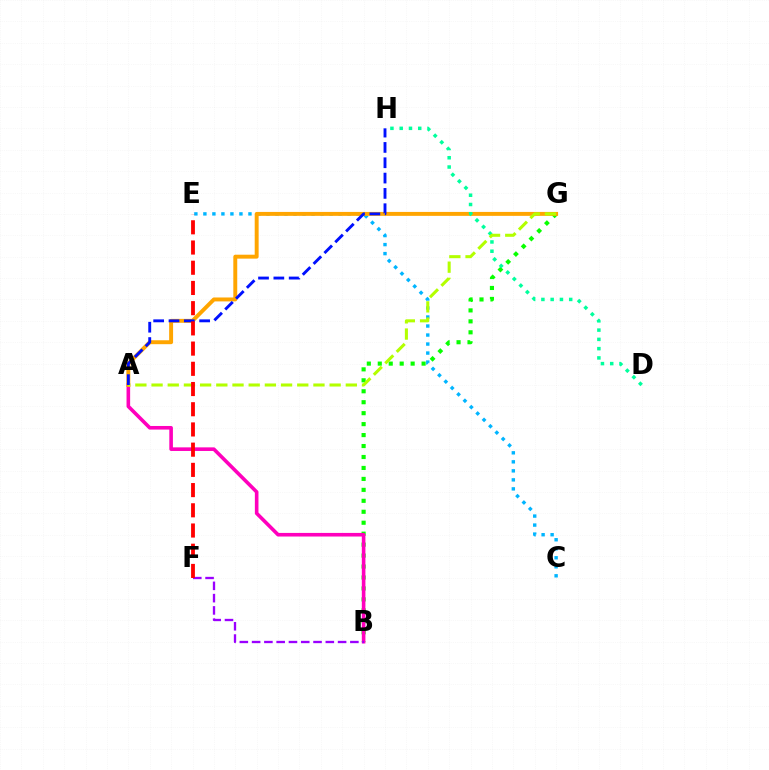{('C', 'E'): [{'color': '#00b5ff', 'line_style': 'dotted', 'thickness': 2.45}], ('B', 'G'): [{'color': '#08ff00', 'line_style': 'dotted', 'thickness': 2.98}], ('A', 'B'): [{'color': '#ff00bd', 'line_style': 'solid', 'thickness': 2.59}], ('A', 'G'): [{'color': '#ffa500', 'line_style': 'solid', 'thickness': 2.83}, {'color': '#b3ff00', 'line_style': 'dashed', 'thickness': 2.2}], ('D', 'H'): [{'color': '#00ff9d', 'line_style': 'dotted', 'thickness': 2.52}], ('B', 'F'): [{'color': '#9b00ff', 'line_style': 'dashed', 'thickness': 1.67}], ('A', 'H'): [{'color': '#0010ff', 'line_style': 'dashed', 'thickness': 2.08}], ('E', 'F'): [{'color': '#ff0000', 'line_style': 'dashed', 'thickness': 2.75}]}